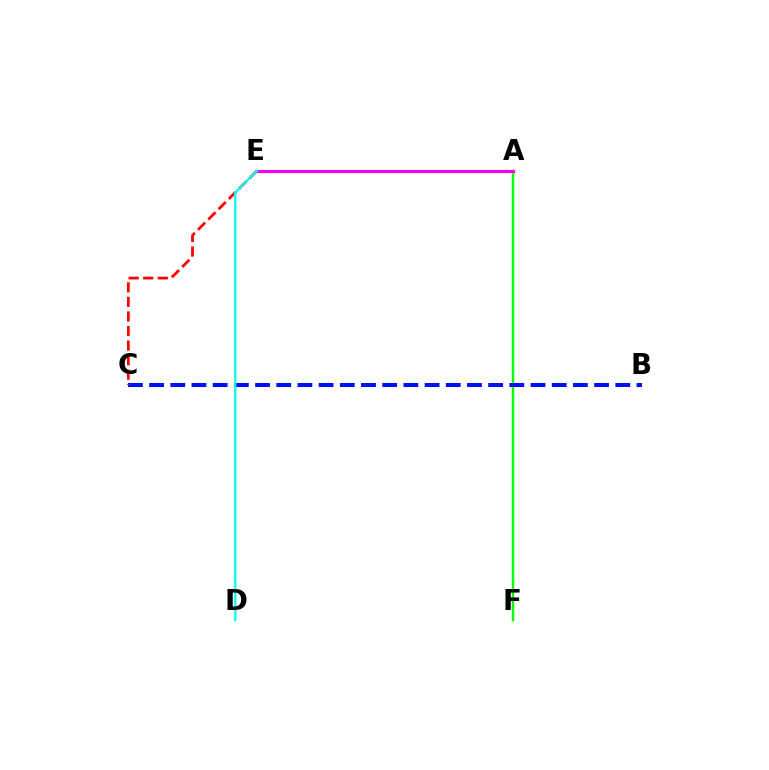{('A', 'F'): [{'color': '#08ff00', 'line_style': 'solid', 'thickness': 1.74}], ('A', 'E'): [{'color': '#fcf500', 'line_style': 'solid', 'thickness': 2.41}, {'color': '#ee00ff', 'line_style': 'solid', 'thickness': 2.22}], ('B', 'C'): [{'color': '#0010ff', 'line_style': 'dashed', 'thickness': 2.88}], ('C', 'E'): [{'color': '#ff0000', 'line_style': 'dashed', 'thickness': 1.98}], ('D', 'E'): [{'color': '#00fff6', 'line_style': 'solid', 'thickness': 1.64}]}